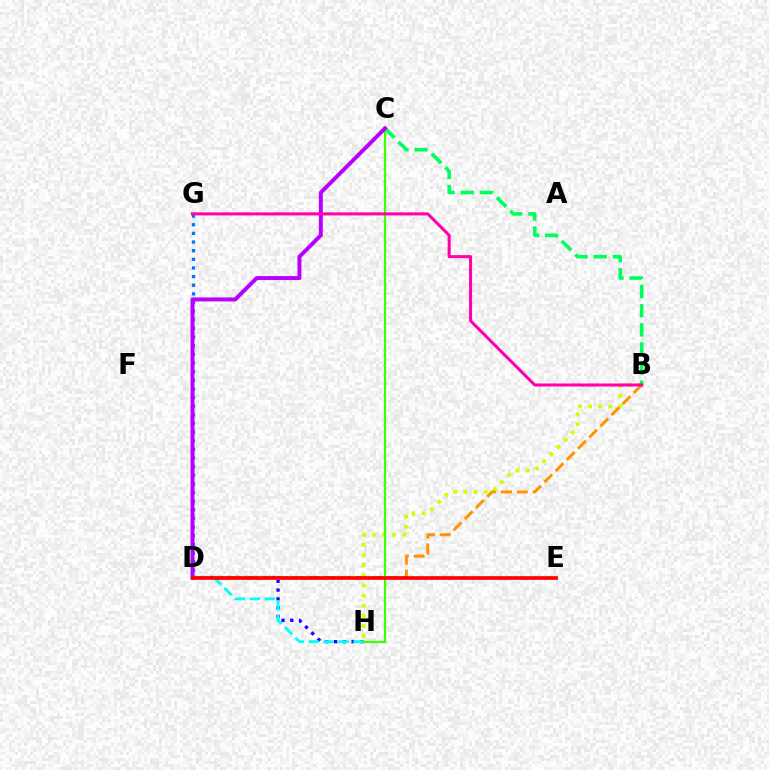{('D', 'H'): [{'color': '#2500ff', 'line_style': 'dotted', 'thickness': 2.39}, {'color': '#00fff6', 'line_style': 'dashed', 'thickness': 2.02}], ('B', 'H'): [{'color': '#d1ff00', 'line_style': 'dotted', 'thickness': 2.76}], ('D', 'G'): [{'color': '#0074ff', 'line_style': 'dotted', 'thickness': 2.35}], ('B', 'C'): [{'color': '#00ff5c', 'line_style': 'dashed', 'thickness': 2.6}], ('B', 'D'): [{'color': '#ff9400', 'line_style': 'dashed', 'thickness': 2.15}], ('C', 'H'): [{'color': '#3dff00', 'line_style': 'solid', 'thickness': 1.62}], ('C', 'D'): [{'color': '#b900ff', 'line_style': 'solid', 'thickness': 2.86}], ('B', 'G'): [{'color': '#ff00ac', 'line_style': 'solid', 'thickness': 2.19}], ('D', 'E'): [{'color': '#ff0000', 'line_style': 'solid', 'thickness': 2.65}]}